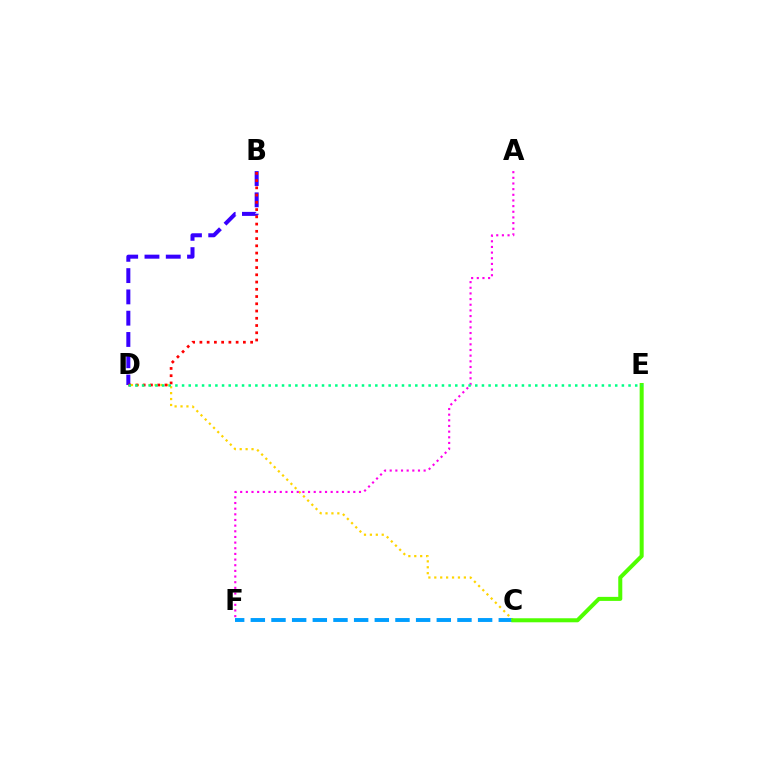{('C', 'F'): [{'color': '#009eff', 'line_style': 'dashed', 'thickness': 2.81}], ('C', 'D'): [{'color': '#ffd500', 'line_style': 'dotted', 'thickness': 1.61}], ('A', 'F'): [{'color': '#ff00ed', 'line_style': 'dotted', 'thickness': 1.54}], ('B', 'D'): [{'color': '#3700ff', 'line_style': 'dashed', 'thickness': 2.89}, {'color': '#ff0000', 'line_style': 'dotted', 'thickness': 1.97}], ('C', 'E'): [{'color': '#4fff00', 'line_style': 'solid', 'thickness': 2.9}], ('D', 'E'): [{'color': '#00ff86', 'line_style': 'dotted', 'thickness': 1.81}]}